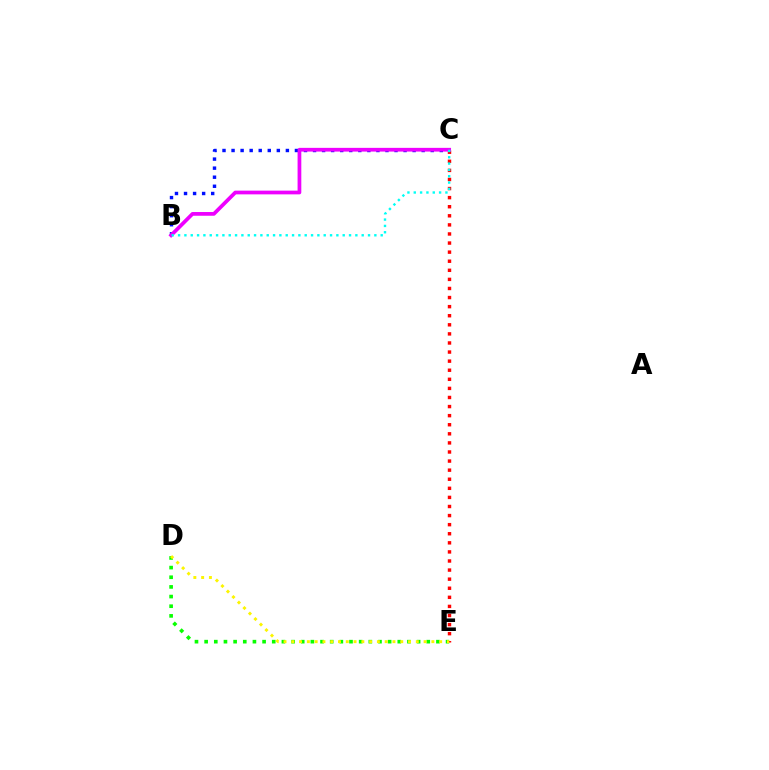{('D', 'E'): [{'color': '#08ff00', 'line_style': 'dotted', 'thickness': 2.62}, {'color': '#fcf500', 'line_style': 'dotted', 'thickness': 2.11}], ('C', 'E'): [{'color': '#ff0000', 'line_style': 'dotted', 'thickness': 2.47}], ('B', 'C'): [{'color': '#0010ff', 'line_style': 'dotted', 'thickness': 2.46}, {'color': '#ee00ff', 'line_style': 'solid', 'thickness': 2.69}, {'color': '#00fff6', 'line_style': 'dotted', 'thickness': 1.72}]}